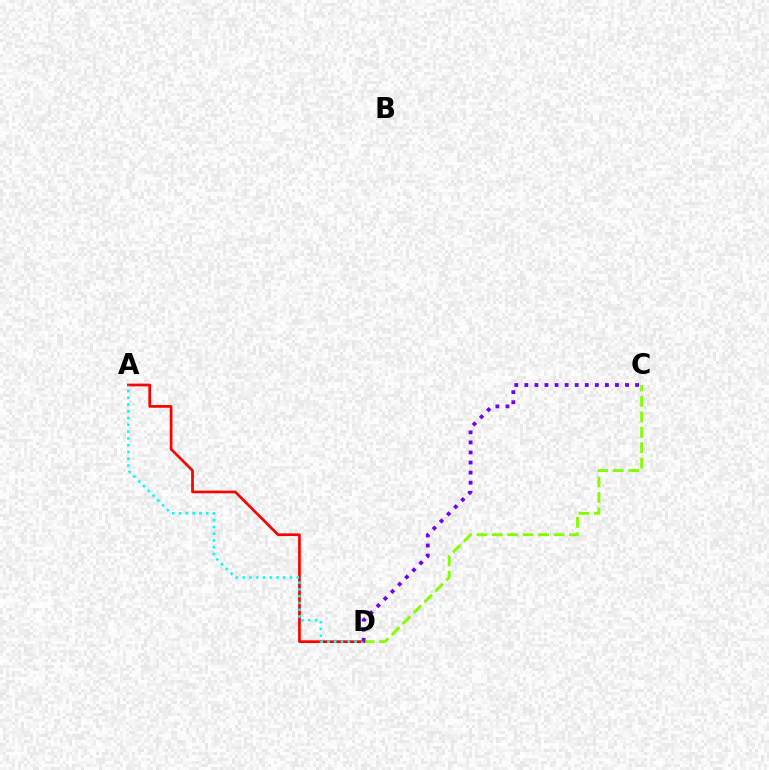{('C', 'D'): [{'color': '#84ff00', 'line_style': 'dashed', 'thickness': 2.1}, {'color': '#7200ff', 'line_style': 'dotted', 'thickness': 2.74}], ('A', 'D'): [{'color': '#ff0000', 'line_style': 'solid', 'thickness': 1.96}, {'color': '#00fff6', 'line_style': 'dotted', 'thickness': 1.84}]}